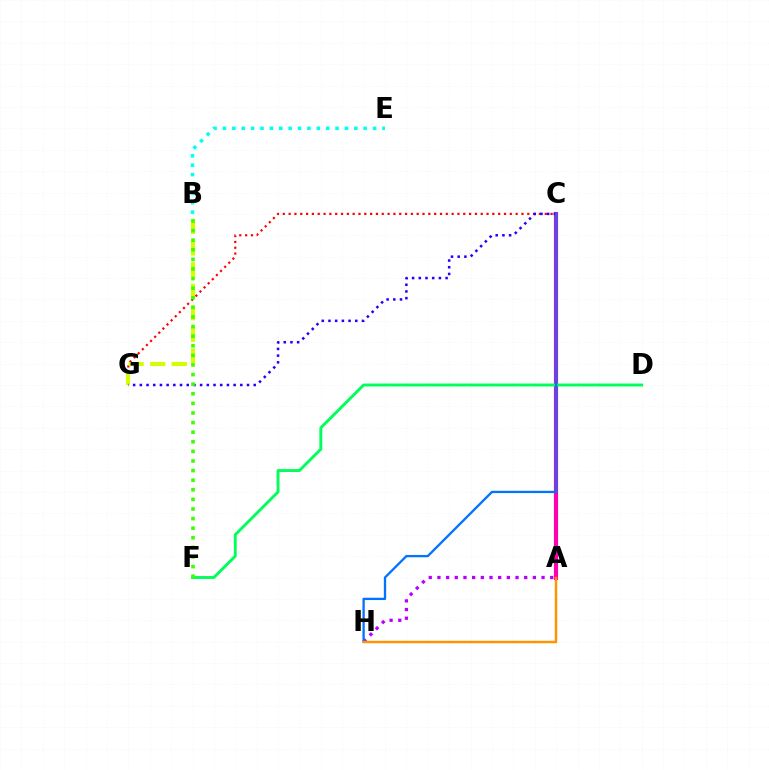{('C', 'G'): [{'color': '#ff0000', 'line_style': 'dotted', 'thickness': 1.58}, {'color': '#2500ff', 'line_style': 'dotted', 'thickness': 1.82}], ('A', 'H'): [{'color': '#b900ff', 'line_style': 'dotted', 'thickness': 2.36}, {'color': '#ff9400', 'line_style': 'solid', 'thickness': 1.79}], ('B', 'G'): [{'color': '#d1ff00', 'line_style': 'dashed', 'thickness': 2.93}], ('A', 'C'): [{'color': '#ff00ac', 'line_style': 'solid', 'thickness': 2.99}], ('D', 'F'): [{'color': '#00ff5c', 'line_style': 'solid', 'thickness': 2.1}], ('B', 'E'): [{'color': '#00fff6', 'line_style': 'dotted', 'thickness': 2.55}], ('C', 'H'): [{'color': '#0074ff', 'line_style': 'solid', 'thickness': 1.66}], ('B', 'F'): [{'color': '#3dff00', 'line_style': 'dotted', 'thickness': 2.61}]}